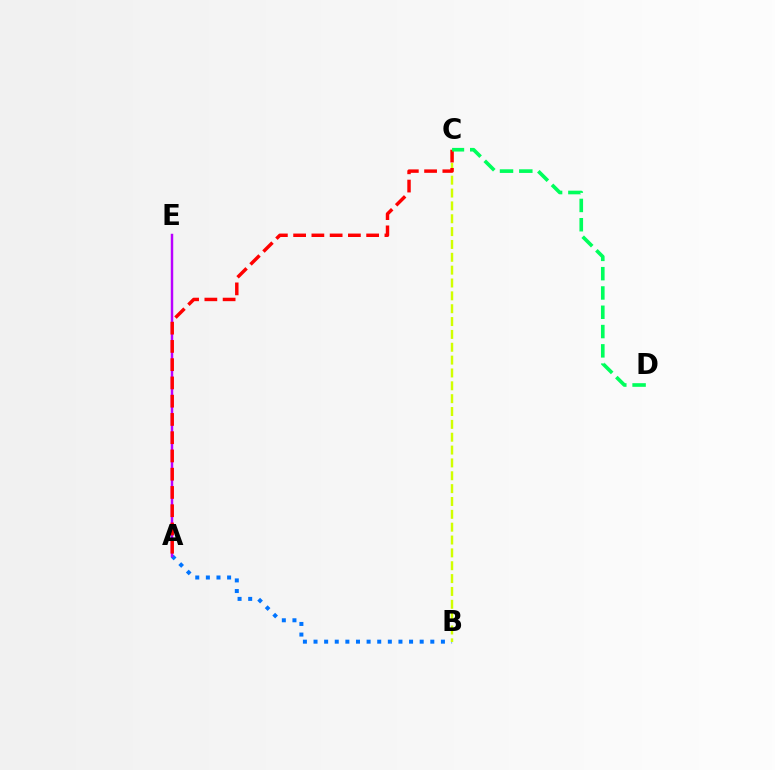{('A', 'B'): [{'color': '#0074ff', 'line_style': 'dotted', 'thickness': 2.88}], ('A', 'E'): [{'color': '#b900ff', 'line_style': 'solid', 'thickness': 1.77}], ('B', 'C'): [{'color': '#d1ff00', 'line_style': 'dashed', 'thickness': 1.75}], ('A', 'C'): [{'color': '#ff0000', 'line_style': 'dashed', 'thickness': 2.48}], ('C', 'D'): [{'color': '#00ff5c', 'line_style': 'dashed', 'thickness': 2.62}]}